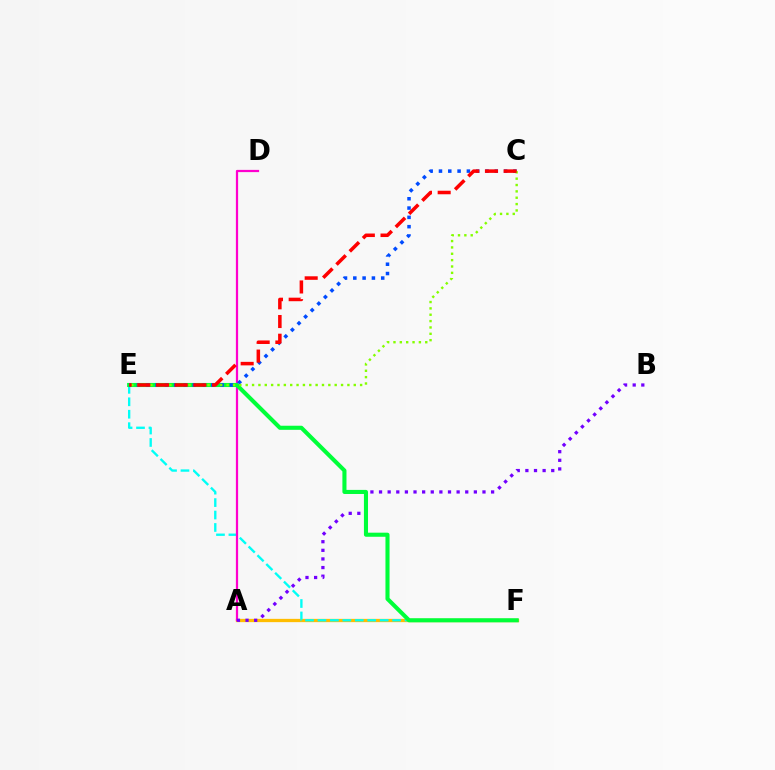{('A', 'F'): [{'color': '#ffbd00', 'line_style': 'solid', 'thickness': 2.37}], ('E', 'F'): [{'color': '#00fff6', 'line_style': 'dashed', 'thickness': 1.69}, {'color': '#00ff39', 'line_style': 'solid', 'thickness': 2.94}], ('A', 'D'): [{'color': '#ff00cf', 'line_style': 'solid', 'thickness': 1.6}], ('A', 'B'): [{'color': '#7200ff', 'line_style': 'dotted', 'thickness': 2.34}], ('C', 'E'): [{'color': '#004bff', 'line_style': 'dotted', 'thickness': 2.53}, {'color': '#84ff00', 'line_style': 'dotted', 'thickness': 1.73}, {'color': '#ff0000', 'line_style': 'dashed', 'thickness': 2.54}]}